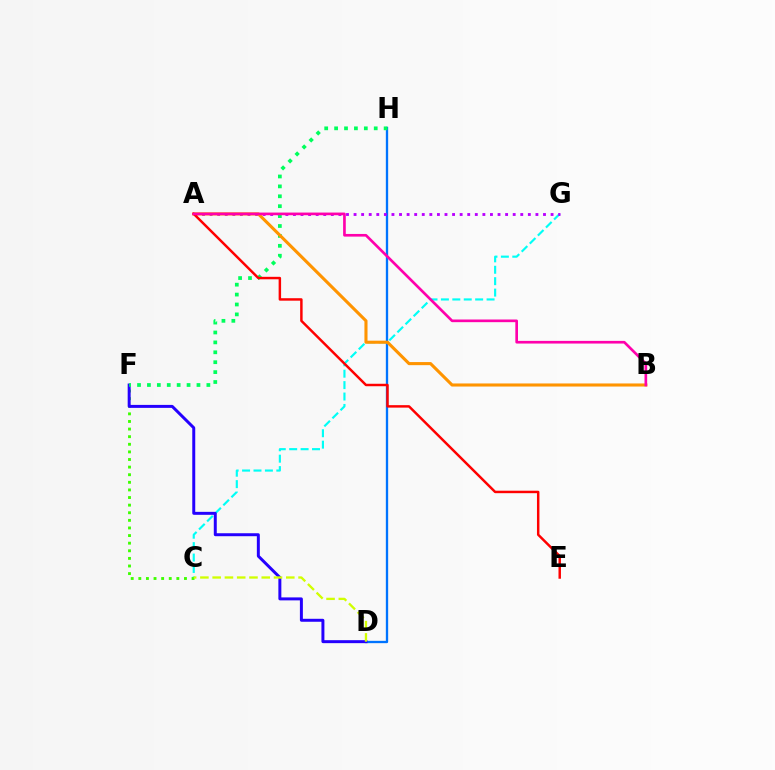{('D', 'H'): [{'color': '#0074ff', 'line_style': 'solid', 'thickness': 1.67}], ('C', 'G'): [{'color': '#00fff6', 'line_style': 'dashed', 'thickness': 1.55}], ('A', 'G'): [{'color': '#b900ff', 'line_style': 'dotted', 'thickness': 2.06}], ('C', 'F'): [{'color': '#3dff00', 'line_style': 'dotted', 'thickness': 2.07}], ('D', 'F'): [{'color': '#2500ff', 'line_style': 'solid', 'thickness': 2.14}], ('C', 'D'): [{'color': '#d1ff00', 'line_style': 'dashed', 'thickness': 1.67}], ('F', 'H'): [{'color': '#00ff5c', 'line_style': 'dotted', 'thickness': 2.69}], ('A', 'B'): [{'color': '#ff9400', 'line_style': 'solid', 'thickness': 2.22}, {'color': '#ff00ac', 'line_style': 'solid', 'thickness': 1.92}], ('A', 'E'): [{'color': '#ff0000', 'line_style': 'solid', 'thickness': 1.78}]}